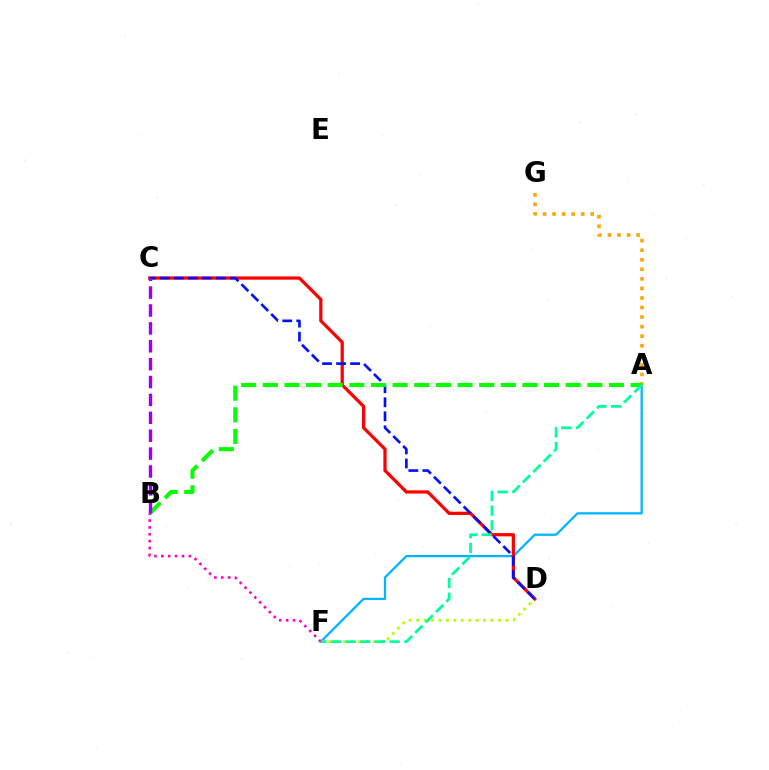{('A', 'F'): [{'color': '#00b5ff', 'line_style': 'solid', 'thickness': 1.62}, {'color': '#00ff9d', 'line_style': 'dashed', 'thickness': 1.99}], ('D', 'F'): [{'color': '#b3ff00', 'line_style': 'dotted', 'thickness': 2.02}], ('A', 'G'): [{'color': '#ffa500', 'line_style': 'dotted', 'thickness': 2.6}], ('C', 'D'): [{'color': '#ff0000', 'line_style': 'solid', 'thickness': 2.33}, {'color': '#0010ff', 'line_style': 'dashed', 'thickness': 1.9}], ('A', 'B'): [{'color': '#08ff00', 'line_style': 'dashed', 'thickness': 2.94}], ('B', 'F'): [{'color': '#ff00bd', 'line_style': 'dotted', 'thickness': 1.87}], ('B', 'C'): [{'color': '#9b00ff', 'line_style': 'dashed', 'thickness': 2.43}]}